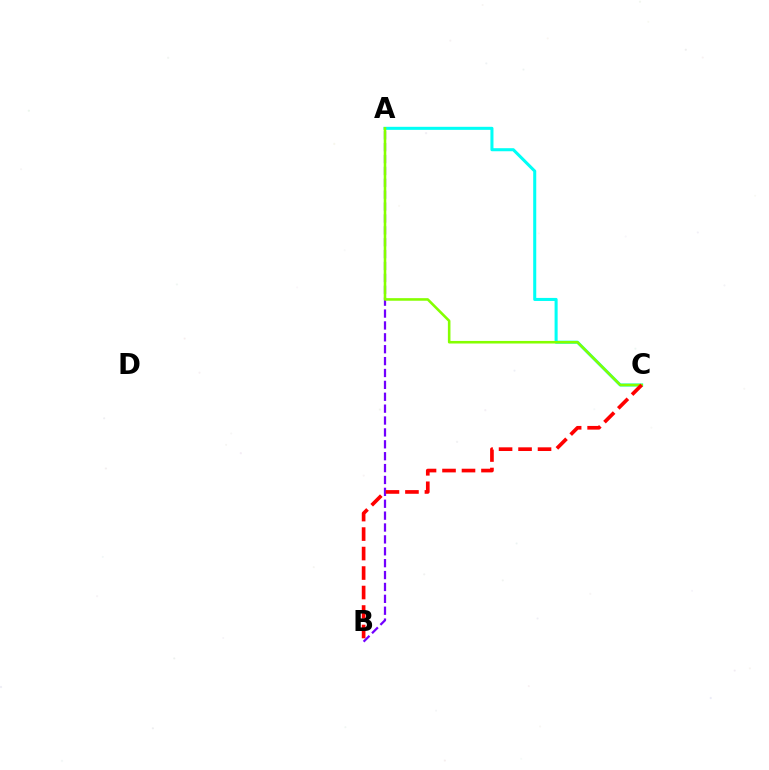{('A', 'B'): [{'color': '#7200ff', 'line_style': 'dashed', 'thickness': 1.61}], ('A', 'C'): [{'color': '#00fff6', 'line_style': 'solid', 'thickness': 2.19}, {'color': '#84ff00', 'line_style': 'solid', 'thickness': 1.86}], ('B', 'C'): [{'color': '#ff0000', 'line_style': 'dashed', 'thickness': 2.65}]}